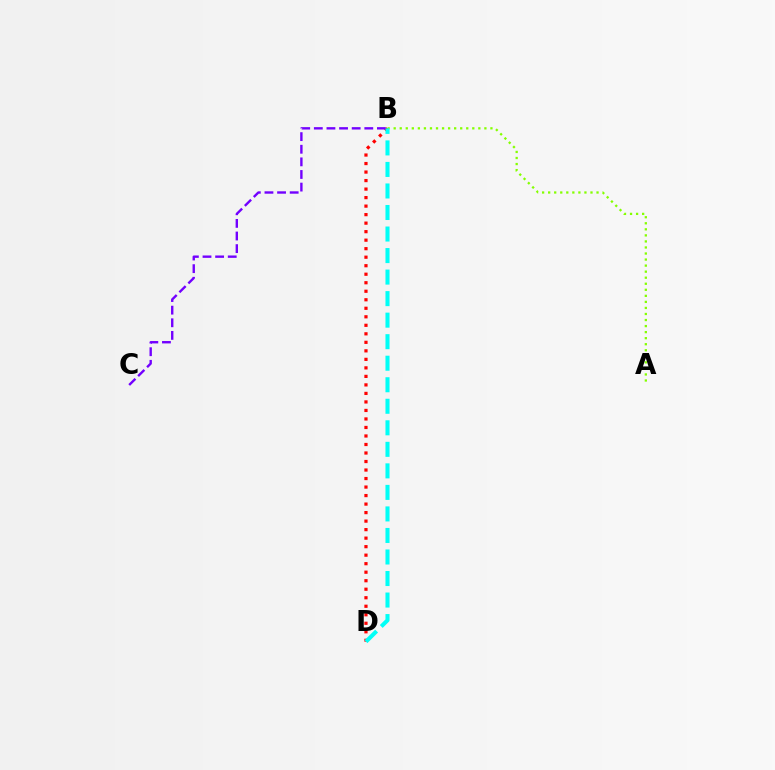{('A', 'B'): [{'color': '#84ff00', 'line_style': 'dotted', 'thickness': 1.64}], ('B', 'D'): [{'color': '#ff0000', 'line_style': 'dotted', 'thickness': 2.31}, {'color': '#00fff6', 'line_style': 'dashed', 'thickness': 2.92}], ('B', 'C'): [{'color': '#7200ff', 'line_style': 'dashed', 'thickness': 1.71}]}